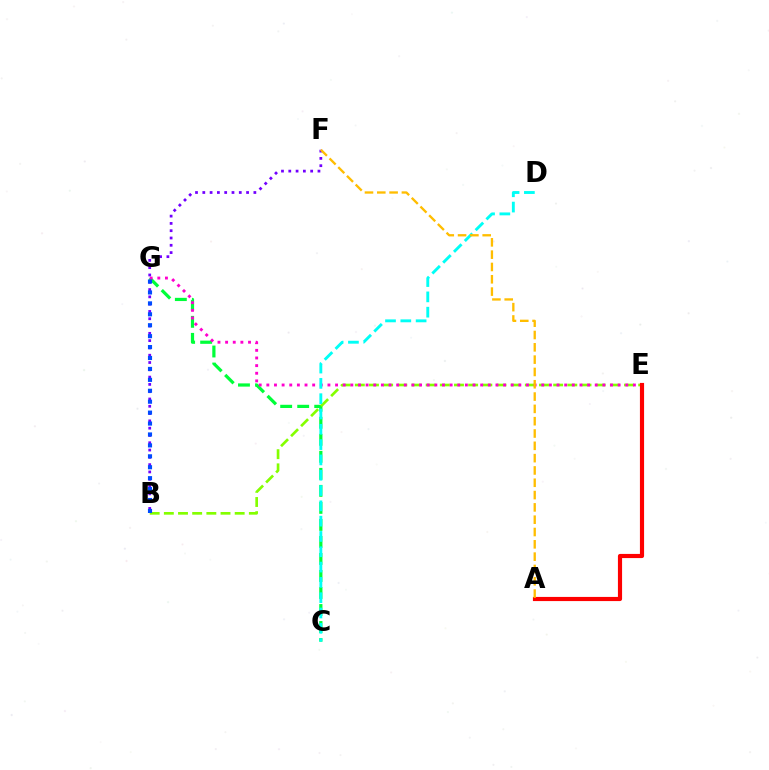{('C', 'G'): [{'color': '#00ff39', 'line_style': 'dashed', 'thickness': 2.31}], ('B', 'E'): [{'color': '#84ff00', 'line_style': 'dashed', 'thickness': 1.92}], ('E', 'G'): [{'color': '#ff00cf', 'line_style': 'dotted', 'thickness': 2.07}], ('B', 'F'): [{'color': '#7200ff', 'line_style': 'dotted', 'thickness': 1.98}], ('A', 'E'): [{'color': '#ff0000', 'line_style': 'solid', 'thickness': 2.99}], ('C', 'D'): [{'color': '#00fff6', 'line_style': 'dashed', 'thickness': 2.08}], ('B', 'G'): [{'color': '#004bff', 'line_style': 'dotted', 'thickness': 2.97}], ('A', 'F'): [{'color': '#ffbd00', 'line_style': 'dashed', 'thickness': 1.67}]}